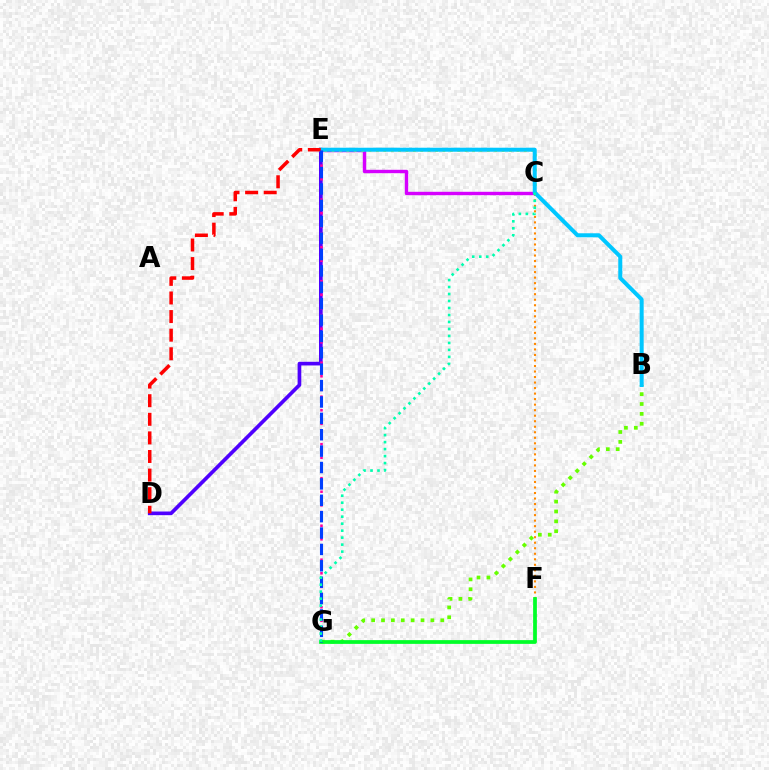{('C', 'F'): [{'color': '#ff8800', 'line_style': 'dotted', 'thickness': 1.5}], ('C', 'E'): [{'color': '#d600ff', 'line_style': 'solid', 'thickness': 2.45}, {'color': '#eeff00', 'line_style': 'dotted', 'thickness': 2.01}], ('D', 'E'): [{'color': '#4f00ff', 'line_style': 'solid', 'thickness': 2.65}, {'color': '#ff0000', 'line_style': 'dashed', 'thickness': 2.53}], ('B', 'G'): [{'color': '#66ff00', 'line_style': 'dotted', 'thickness': 2.68}], ('B', 'E'): [{'color': '#00c7ff', 'line_style': 'solid', 'thickness': 2.89}], ('E', 'G'): [{'color': '#ff00a0', 'line_style': 'dotted', 'thickness': 1.85}, {'color': '#003fff', 'line_style': 'dashed', 'thickness': 2.23}], ('F', 'G'): [{'color': '#00ff27', 'line_style': 'solid', 'thickness': 2.7}], ('C', 'G'): [{'color': '#00ffaf', 'line_style': 'dotted', 'thickness': 1.9}]}